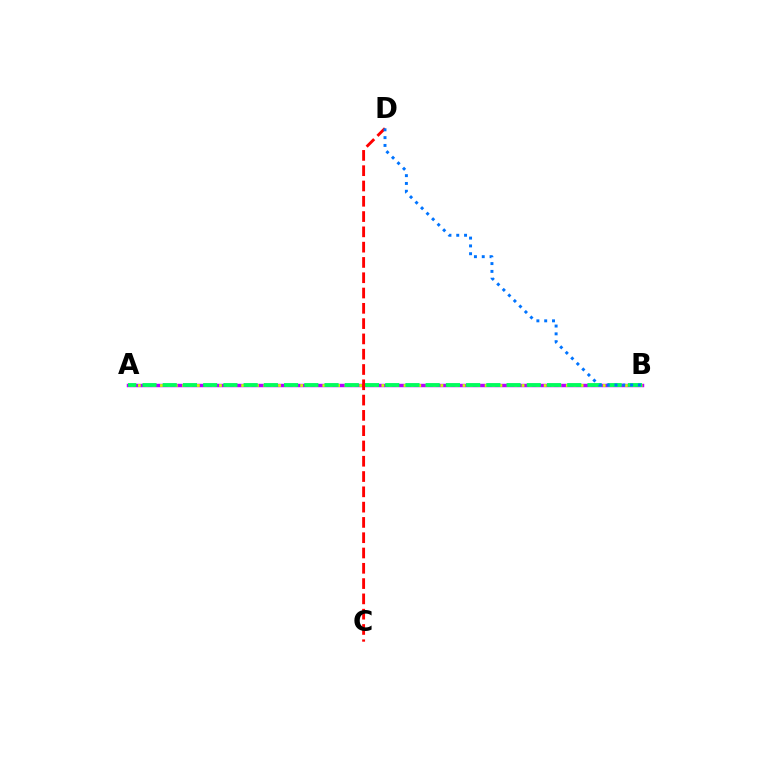{('A', 'B'): [{'color': '#b900ff', 'line_style': 'solid', 'thickness': 2.48}, {'color': '#d1ff00', 'line_style': 'dotted', 'thickness': 2.0}, {'color': '#00ff5c', 'line_style': 'dashed', 'thickness': 2.75}], ('C', 'D'): [{'color': '#ff0000', 'line_style': 'dashed', 'thickness': 2.08}], ('B', 'D'): [{'color': '#0074ff', 'line_style': 'dotted', 'thickness': 2.12}]}